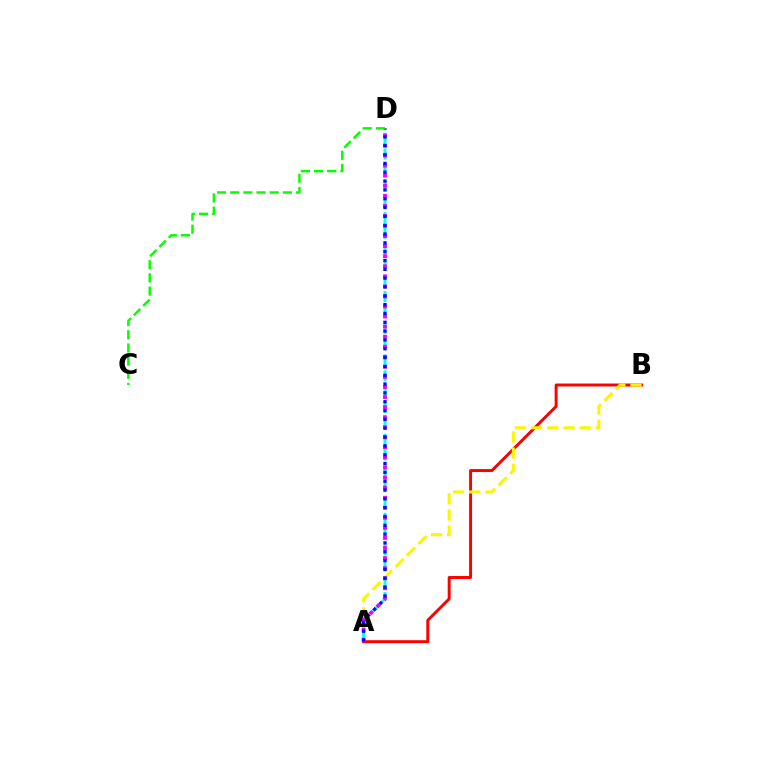{('A', 'B'): [{'color': '#ff0000', 'line_style': 'solid', 'thickness': 2.13}, {'color': '#fcf500', 'line_style': 'dashed', 'thickness': 2.2}], ('A', 'D'): [{'color': '#00fff6', 'line_style': 'dashed', 'thickness': 2.15}, {'color': '#ee00ff', 'line_style': 'dotted', 'thickness': 2.73}, {'color': '#0010ff', 'line_style': 'dotted', 'thickness': 2.4}], ('C', 'D'): [{'color': '#08ff00', 'line_style': 'dashed', 'thickness': 1.79}]}